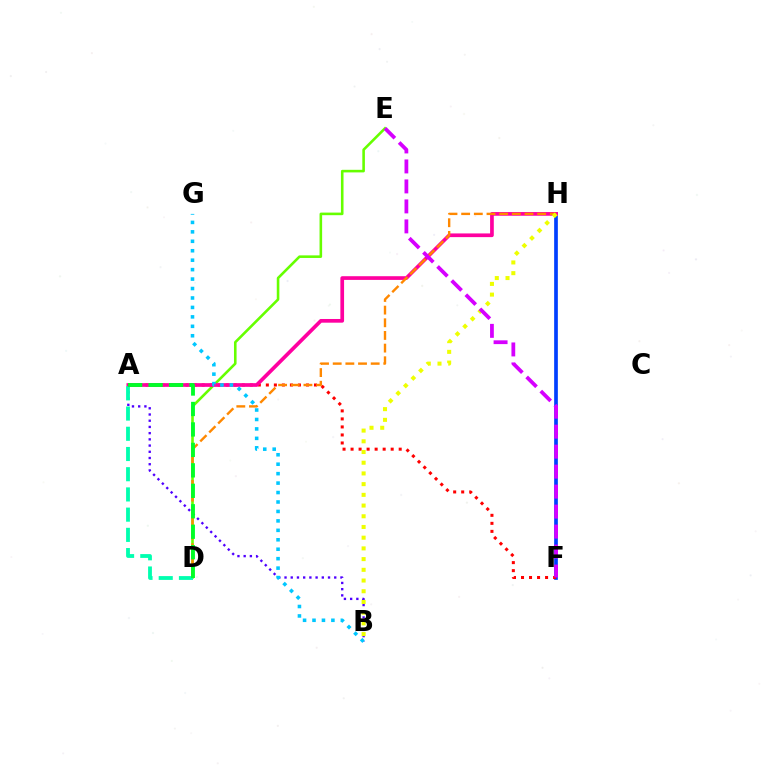{('F', 'H'): [{'color': '#003fff', 'line_style': 'solid', 'thickness': 2.66}], ('D', 'E'): [{'color': '#66ff00', 'line_style': 'solid', 'thickness': 1.87}], ('A', 'F'): [{'color': '#ff0000', 'line_style': 'dotted', 'thickness': 2.18}], ('A', 'B'): [{'color': '#4f00ff', 'line_style': 'dotted', 'thickness': 1.69}], ('A', 'H'): [{'color': '#ff00a0', 'line_style': 'solid', 'thickness': 2.66}], ('B', 'G'): [{'color': '#00c7ff', 'line_style': 'dotted', 'thickness': 2.57}], ('D', 'H'): [{'color': '#ff8800', 'line_style': 'dashed', 'thickness': 1.72}], ('A', 'D'): [{'color': '#00ffaf', 'line_style': 'dashed', 'thickness': 2.75}, {'color': '#00ff27', 'line_style': 'dashed', 'thickness': 2.78}], ('B', 'H'): [{'color': '#eeff00', 'line_style': 'dotted', 'thickness': 2.91}], ('E', 'F'): [{'color': '#d600ff', 'line_style': 'dashed', 'thickness': 2.72}]}